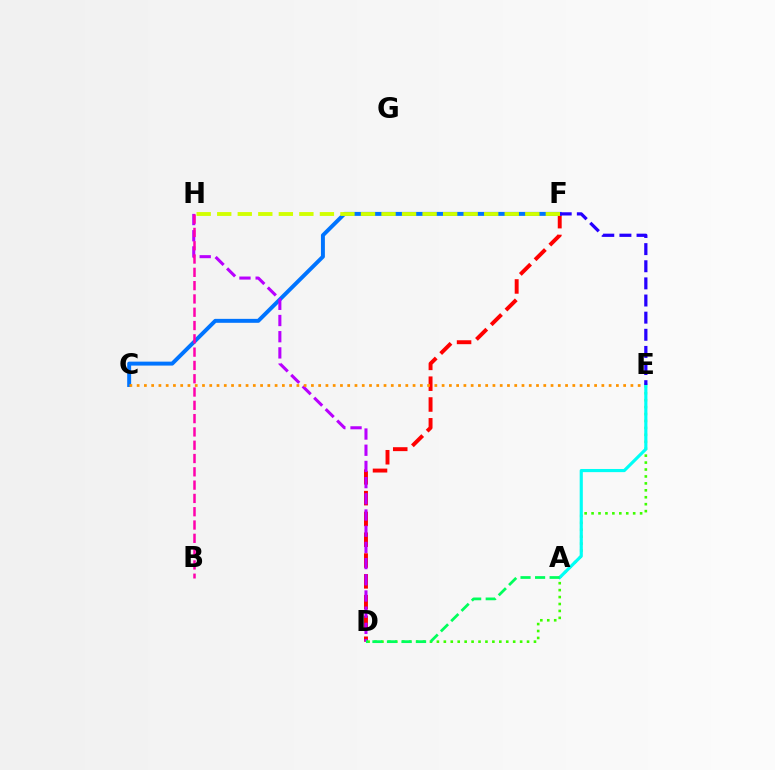{('D', 'F'): [{'color': '#ff0000', 'line_style': 'dashed', 'thickness': 2.83}], ('C', 'F'): [{'color': '#0074ff', 'line_style': 'solid', 'thickness': 2.84}], ('D', 'H'): [{'color': '#b900ff', 'line_style': 'dashed', 'thickness': 2.2}], ('C', 'E'): [{'color': '#ff9400', 'line_style': 'dotted', 'thickness': 1.97}], ('D', 'E'): [{'color': '#3dff00', 'line_style': 'dotted', 'thickness': 1.88}], ('B', 'H'): [{'color': '#ff00ac', 'line_style': 'dashed', 'thickness': 1.81}], ('A', 'E'): [{'color': '#00fff6', 'line_style': 'solid', 'thickness': 2.27}], ('E', 'F'): [{'color': '#2500ff', 'line_style': 'dashed', 'thickness': 2.33}], ('A', 'D'): [{'color': '#00ff5c', 'line_style': 'dashed', 'thickness': 1.98}], ('F', 'H'): [{'color': '#d1ff00', 'line_style': 'dashed', 'thickness': 2.79}]}